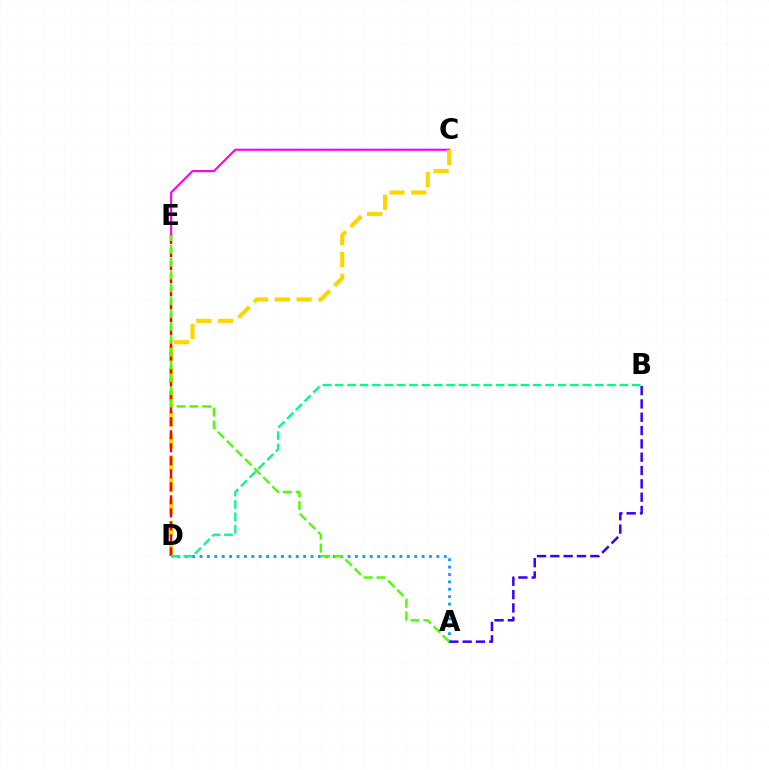{('C', 'E'): [{'color': '#ff00ed', 'line_style': 'solid', 'thickness': 1.52}], ('C', 'D'): [{'color': '#ffd500', 'line_style': 'dashed', 'thickness': 2.97}], ('A', 'D'): [{'color': '#009eff', 'line_style': 'dotted', 'thickness': 2.01}], ('D', 'E'): [{'color': '#ff0000', 'line_style': 'dashed', 'thickness': 1.77}], ('A', 'B'): [{'color': '#3700ff', 'line_style': 'dashed', 'thickness': 1.81}], ('A', 'E'): [{'color': '#4fff00', 'line_style': 'dashed', 'thickness': 1.75}], ('B', 'D'): [{'color': '#00ff86', 'line_style': 'dashed', 'thickness': 1.68}]}